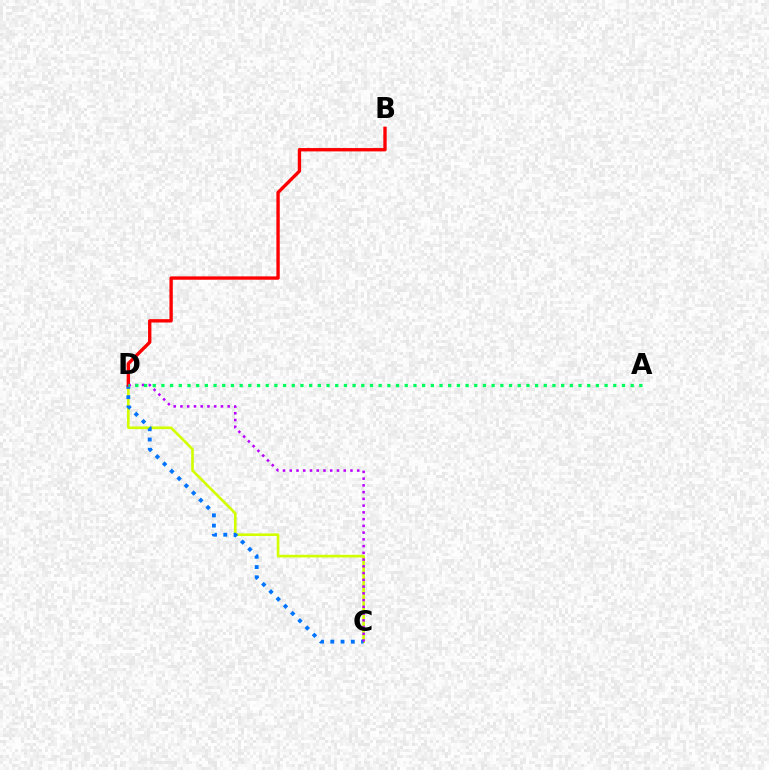{('C', 'D'): [{'color': '#d1ff00', 'line_style': 'solid', 'thickness': 1.9}, {'color': '#0074ff', 'line_style': 'dotted', 'thickness': 2.78}, {'color': '#b900ff', 'line_style': 'dotted', 'thickness': 1.83}], ('B', 'D'): [{'color': '#ff0000', 'line_style': 'solid', 'thickness': 2.41}], ('A', 'D'): [{'color': '#00ff5c', 'line_style': 'dotted', 'thickness': 2.36}]}